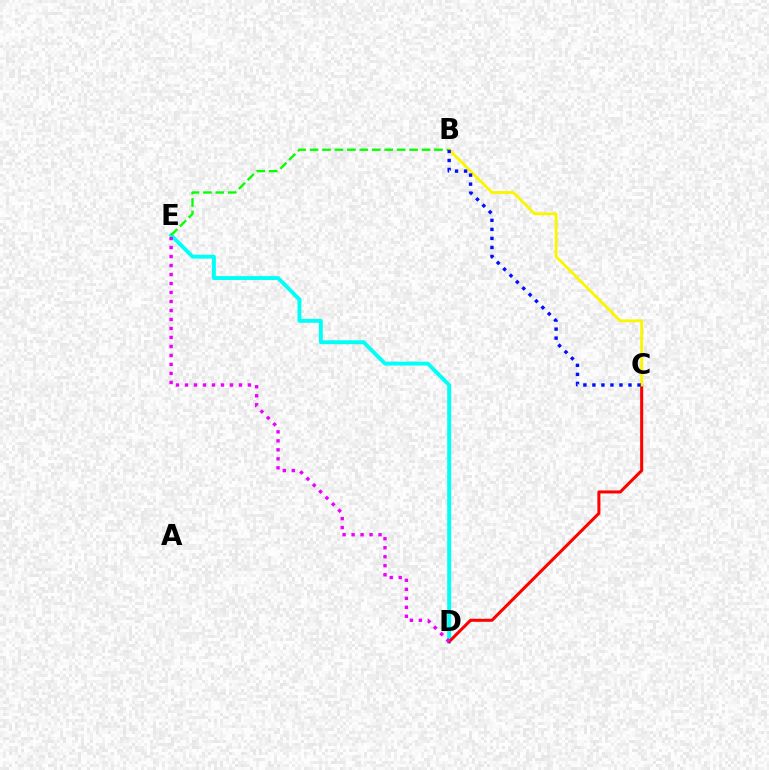{('D', 'E'): [{'color': '#00fff6', 'line_style': 'solid', 'thickness': 2.82}, {'color': '#ee00ff', 'line_style': 'dotted', 'thickness': 2.44}], ('B', 'E'): [{'color': '#08ff00', 'line_style': 'dashed', 'thickness': 1.69}], ('C', 'D'): [{'color': '#ff0000', 'line_style': 'solid', 'thickness': 2.19}], ('B', 'C'): [{'color': '#fcf500', 'line_style': 'solid', 'thickness': 2.04}, {'color': '#0010ff', 'line_style': 'dotted', 'thickness': 2.45}]}